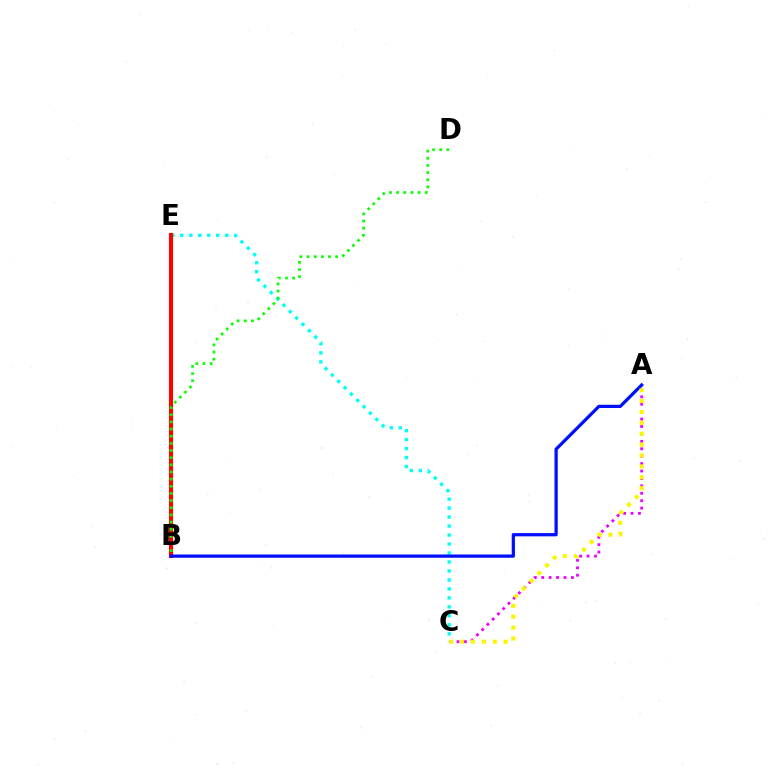{('C', 'E'): [{'color': '#00fff6', 'line_style': 'dotted', 'thickness': 2.44}], ('B', 'E'): [{'color': '#ff0000', 'line_style': 'solid', 'thickness': 2.97}], ('A', 'C'): [{'color': '#ee00ff', 'line_style': 'dotted', 'thickness': 2.02}, {'color': '#fcf500', 'line_style': 'dotted', 'thickness': 2.96}], ('A', 'B'): [{'color': '#0010ff', 'line_style': 'solid', 'thickness': 2.34}], ('B', 'D'): [{'color': '#08ff00', 'line_style': 'dotted', 'thickness': 1.94}]}